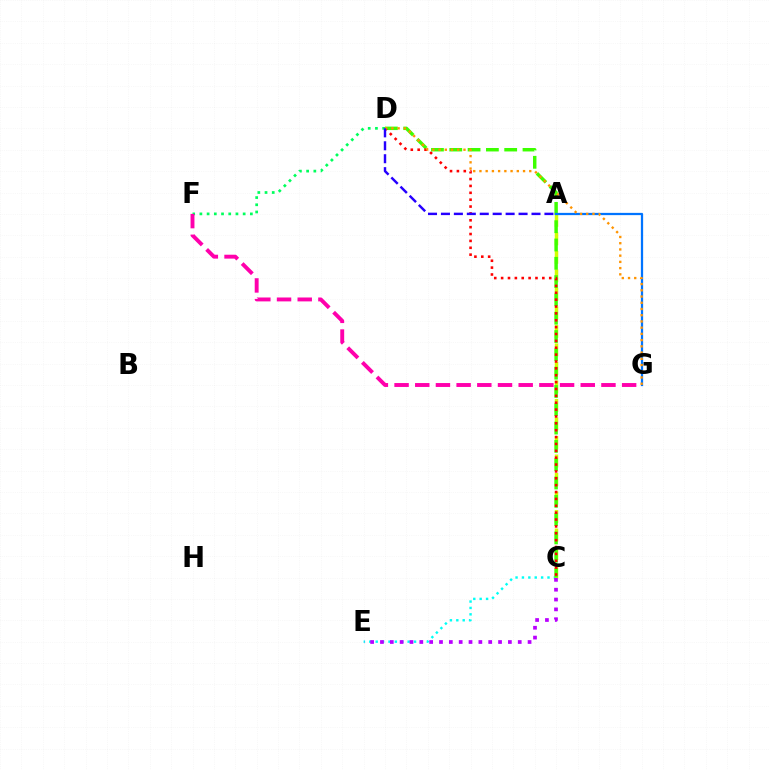{('C', 'E'): [{'color': '#00fff6', 'line_style': 'dotted', 'thickness': 1.74}, {'color': '#b900ff', 'line_style': 'dotted', 'thickness': 2.67}], ('A', 'C'): [{'color': '#d1ff00', 'line_style': 'dashed', 'thickness': 2.51}], ('C', 'D'): [{'color': '#3dff00', 'line_style': 'dashed', 'thickness': 2.49}, {'color': '#ff0000', 'line_style': 'dotted', 'thickness': 1.87}], ('A', 'G'): [{'color': '#0074ff', 'line_style': 'solid', 'thickness': 1.62}], ('D', 'G'): [{'color': '#ff9400', 'line_style': 'dotted', 'thickness': 1.69}], ('D', 'F'): [{'color': '#00ff5c', 'line_style': 'dotted', 'thickness': 1.96}], ('A', 'D'): [{'color': '#2500ff', 'line_style': 'dashed', 'thickness': 1.76}], ('F', 'G'): [{'color': '#ff00ac', 'line_style': 'dashed', 'thickness': 2.81}]}